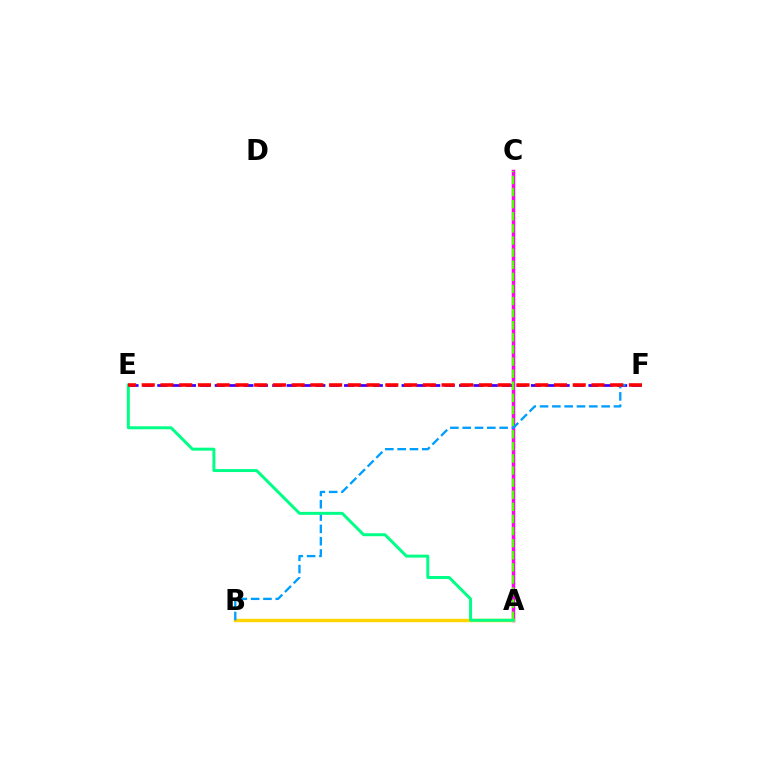{('E', 'F'): [{'color': '#3700ff', 'line_style': 'dashed', 'thickness': 1.95}, {'color': '#ff0000', 'line_style': 'dashed', 'thickness': 2.55}], ('A', 'C'): [{'color': '#ff00ed', 'line_style': 'solid', 'thickness': 2.51}, {'color': '#4fff00', 'line_style': 'dashed', 'thickness': 1.64}], ('A', 'B'): [{'color': '#ffd500', 'line_style': 'solid', 'thickness': 2.46}], ('B', 'F'): [{'color': '#009eff', 'line_style': 'dashed', 'thickness': 1.67}], ('A', 'E'): [{'color': '#00ff86', 'line_style': 'solid', 'thickness': 2.14}]}